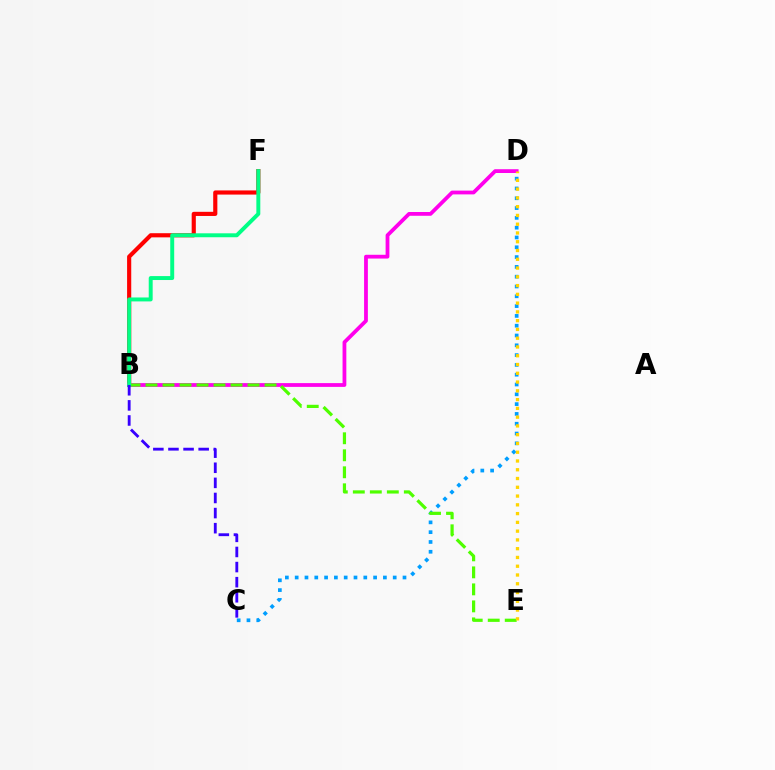{('B', 'F'): [{'color': '#ff0000', 'line_style': 'solid', 'thickness': 2.99}, {'color': '#00ff86', 'line_style': 'solid', 'thickness': 2.84}], ('B', 'D'): [{'color': '#ff00ed', 'line_style': 'solid', 'thickness': 2.72}], ('C', 'D'): [{'color': '#009eff', 'line_style': 'dotted', 'thickness': 2.66}], ('B', 'E'): [{'color': '#4fff00', 'line_style': 'dashed', 'thickness': 2.31}], ('D', 'E'): [{'color': '#ffd500', 'line_style': 'dotted', 'thickness': 2.38}], ('B', 'C'): [{'color': '#3700ff', 'line_style': 'dashed', 'thickness': 2.05}]}